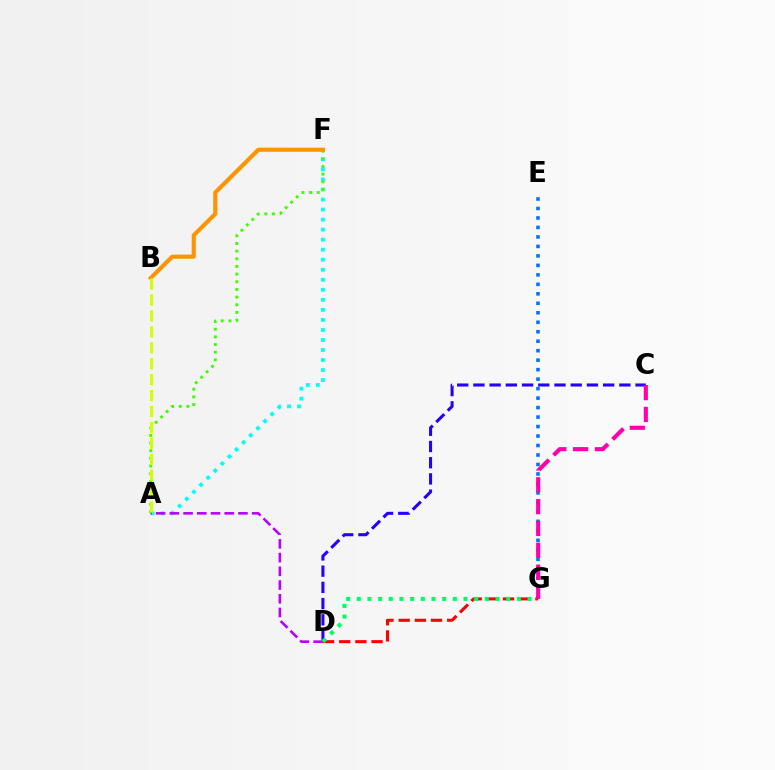{('A', 'F'): [{'color': '#00fff6', 'line_style': 'dotted', 'thickness': 2.73}, {'color': '#3dff00', 'line_style': 'dotted', 'thickness': 2.08}], ('C', 'D'): [{'color': '#2500ff', 'line_style': 'dashed', 'thickness': 2.2}], ('E', 'G'): [{'color': '#0074ff', 'line_style': 'dotted', 'thickness': 2.58}], ('D', 'G'): [{'color': '#ff0000', 'line_style': 'dashed', 'thickness': 2.2}, {'color': '#00ff5c', 'line_style': 'dotted', 'thickness': 2.9}], ('A', 'D'): [{'color': '#b900ff', 'line_style': 'dashed', 'thickness': 1.86}], ('C', 'G'): [{'color': '#ff00ac', 'line_style': 'dashed', 'thickness': 2.97}], ('B', 'F'): [{'color': '#ff9400', 'line_style': 'solid', 'thickness': 2.98}], ('A', 'B'): [{'color': '#d1ff00', 'line_style': 'dashed', 'thickness': 2.16}]}